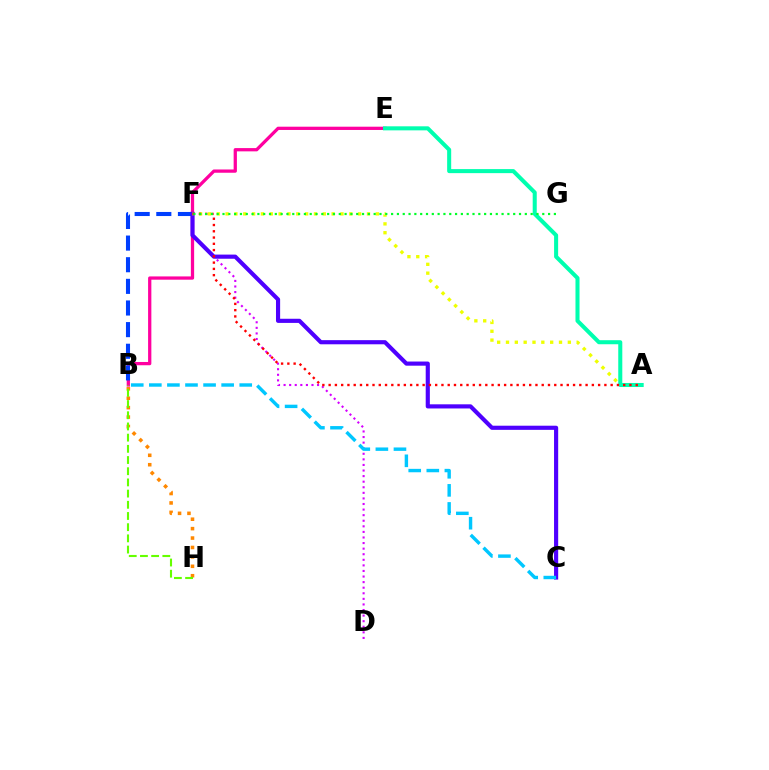{('D', 'F'): [{'color': '#d600ff', 'line_style': 'dotted', 'thickness': 1.52}], ('B', 'H'): [{'color': '#ff8800', 'line_style': 'dotted', 'thickness': 2.56}, {'color': '#66ff00', 'line_style': 'dashed', 'thickness': 1.52}], ('B', 'E'): [{'color': '#ff00a0', 'line_style': 'solid', 'thickness': 2.35}], ('B', 'F'): [{'color': '#003fff', 'line_style': 'dashed', 'thickness': 2.94}], ('C', 'F'): [{'color': '#4f00ff', 'line_style': 'solid', 'thickness': 2.98}], ('A', 'F'): [{'color': '#eeff00', 'line_style': 'dotted', 'thickness': 2.4}, {'color': '#ff0000', 'line_style': 'dotted', 'thickness': 1.7}], ('A', 'E'): [{'color': '#00ffaf', 'line_style': 'solid', 'thickness': 2.91}], ('B', 'C'): [{'color': '#00c7ff', 'line_style': 'dashed', 'thickness': 2.46}], ('F', 'G'): [{'color': '#00ff27', 'line_style': 'dotted', 'thickness': 1.58}]}